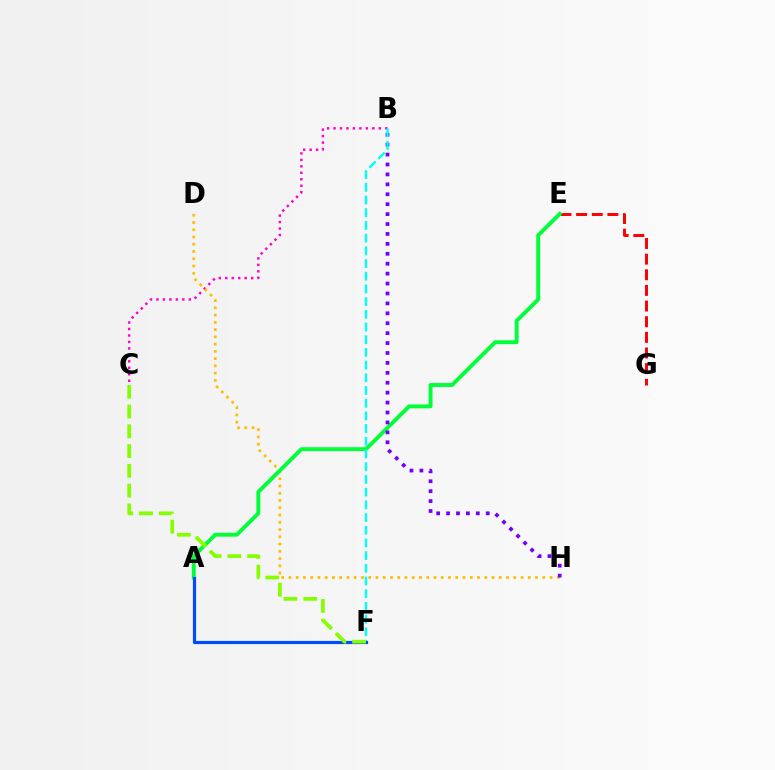{('B', 'C'): [{'color': '#ff00cf', 'line_style': 'dotted', 'thickness': 1.76}], ('E', 'G'): [{'color': '#ff0000', 'line_style': 'dashed', 'thickness': 2.13}], ('D', 'H'): [{'color': '#ffbd00', 'line_style': 'dotted', 'thickness': 1.97}], ('A', 'E'): [{'color': '#00ff39', 'line_style': 'solid', 'thickness': 2.81}], ('B', 'H'): [{'color': '#7200ff', 'line_style': 'dotted', 'thickness': 2.7}], ('B', 'F'): [{'color': '#00fff6', 'line_style': 'dashed', 'thickness': 1.73}], ('A', 'F'): [{'color': '#004bff', 'line_style': 'solid', 'thickness': 2.28}], ('C', 'F'): [{'color': '#84ff00', 'line_style': 'dashed', 'thickness': 2.69}]}